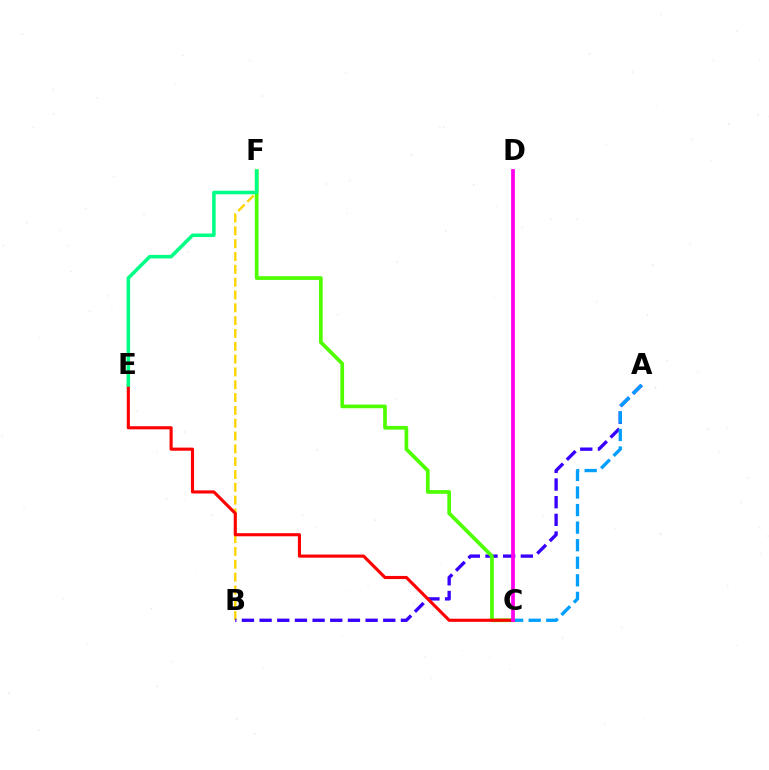{('B', 'F'): [{'color': '#ffd500', 'line_style': 'dashed', 'thickness': 1.74}], ('A', 'B'): [{'color': '#3700ff', 'line_style': 'dashed', 'thickness': 2.4}], ('C', 'F'): [{'color': '#4fff00', 'line_style': 'solid', 'thickness': 2.67}], ('A', 'C'): [{'color': '#009eff', 'line_style': 'dashed', 'thickness': 2.39}], ('C', 'E'): [{'color': '#ff0000', 'line_style': 'solid', 'thickness': 2.24}], ('C', 'D'): [{'color': '#ff00ed', 'line_style': 'solid', 'thickness': 2.69}], ('E', 'F'): [{'color': '#00ff86', 'line_style': 'solid', 'thickness': 2.54}]}